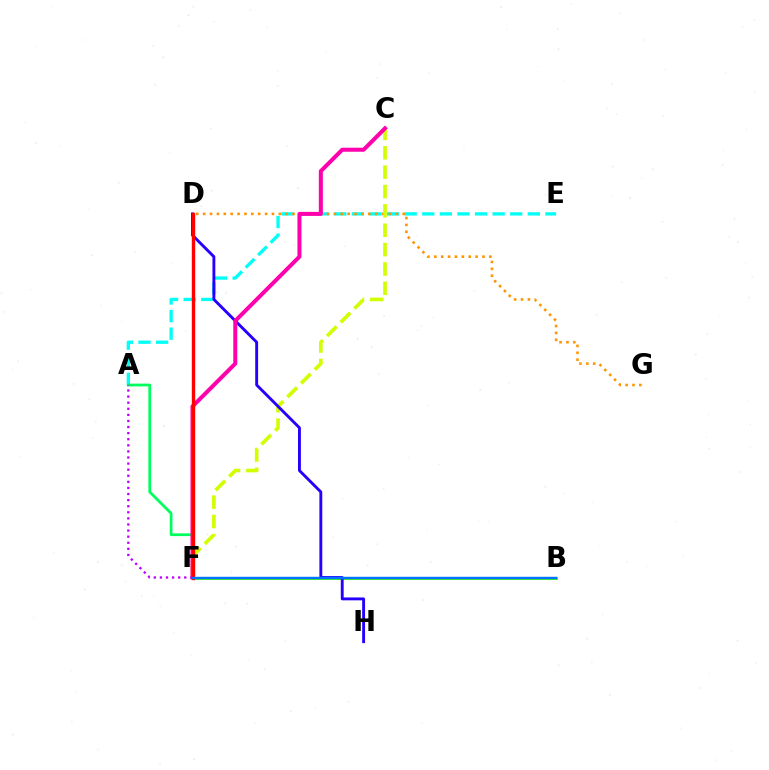{('A', 'E'): [{'color': '#00fff6', 'line_style': 'dashed', 'thickness': 2.39}], ('A', 'F'): [{'color': '#00ff5c', 'line_style': 'solid', 'thickness': 1.98}, {'color': '#b900ff', 'line_style': 'dotted', 'thickness': 1.65}], ('D', 'G'): [{'color': '#ff9400', 'line_style': 'dotted', 'thickness': 1.87}], ('C', 'F'): [{'color': '#d1ff00', 'line_style': 'dashed', 'thickness': 2.63}, {'color': '#ff00ac', 'line_style': 'solid', 'thickness': 2.9}], ('B', 'F'): [{'color': '#3dff00', 'line_style': 'solid', 'thickness': 2.1}, {'color': '#0074ff', 'line_style': 'solid', 'thickness': 1.75}], ('D', 'H'): [{'color': '#2500ff', 'line_style': 'solid', 'thickness': 2.07}], ('D', 'F'): [{'color': '#ff0000', 'line_style': 'solid', 'thickness': 2.43}]}